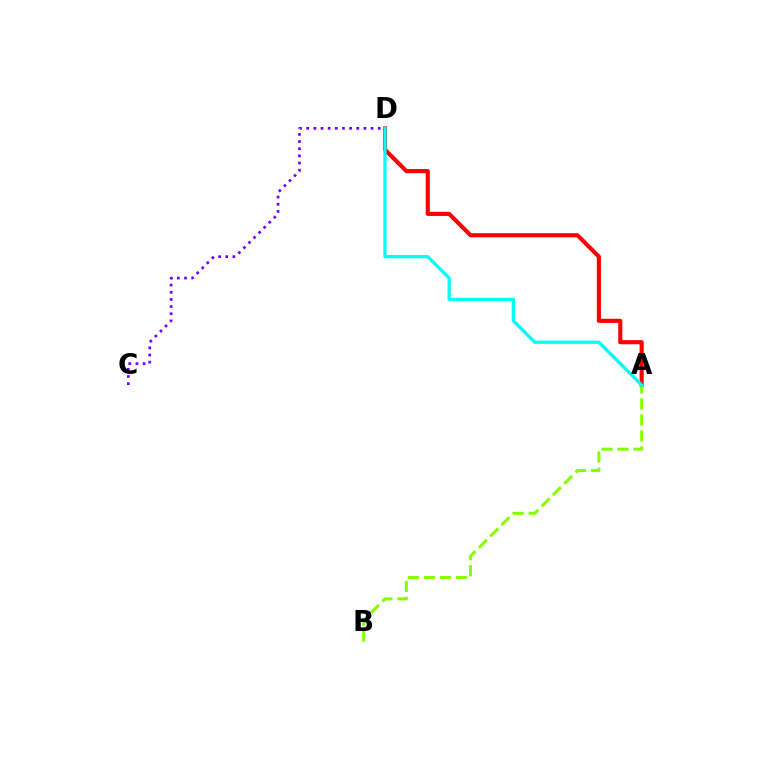{('A', 'D'): [{'color': '#ff0000', 'line_style': 'solid', 'thickness': 2.97}, {'color': '#00fff6', 'line_style': 'solid', 'thickness': 2.36}], ('C', 'D'): [{'color': '#7200ff', 'line_style': 'dotted', 'thickness': 1.94}], ('A', 'B'): [{'color': '#84ff00', 'line_style': 'dashed', 'thickness': 2.17}]}